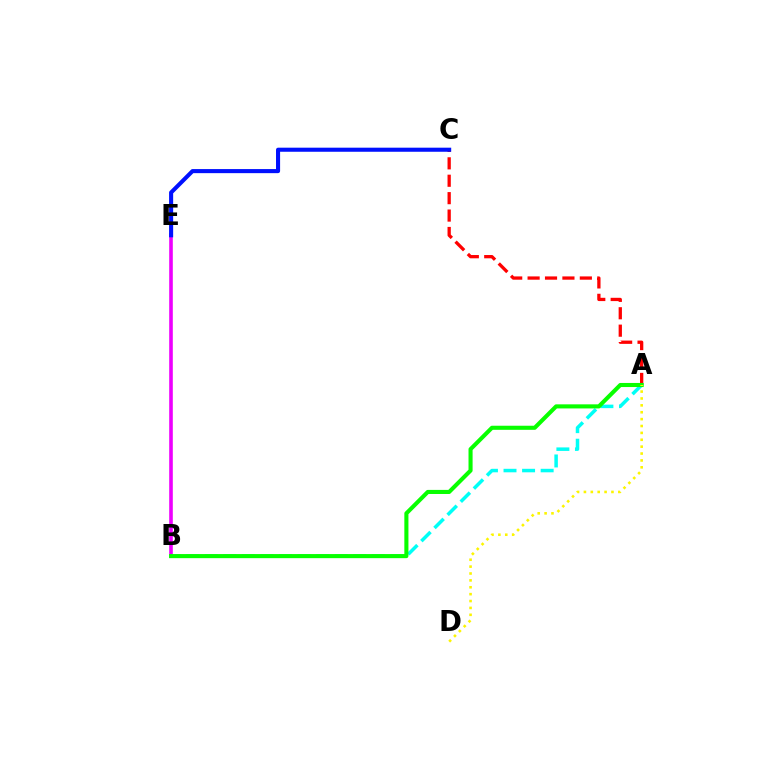{('B', 'E'): [{'color': '#ee00ff', 'line_style': 'solid', 'thickness': 2.61}], ('A', 'C'): [{'color': '#ff0000', 'line_style': 'dashed', 'thickness': 2.37}], ('C', 'E'): [{'color': '#0010ff', 'line_style': 'solid', 'thickness': 2.93}], ('A', 'B'): [{'color': '#00fff6', 'line_style': 'dashed', 'thickness': 2.52}, {'color': '#08ff00', 'line_style': 'solid', 'thickness': 2.94}], ('A', 'D'): [{'color': '#fcf500', 'line_style': 'dotted', 'thickness': 1.87}]}